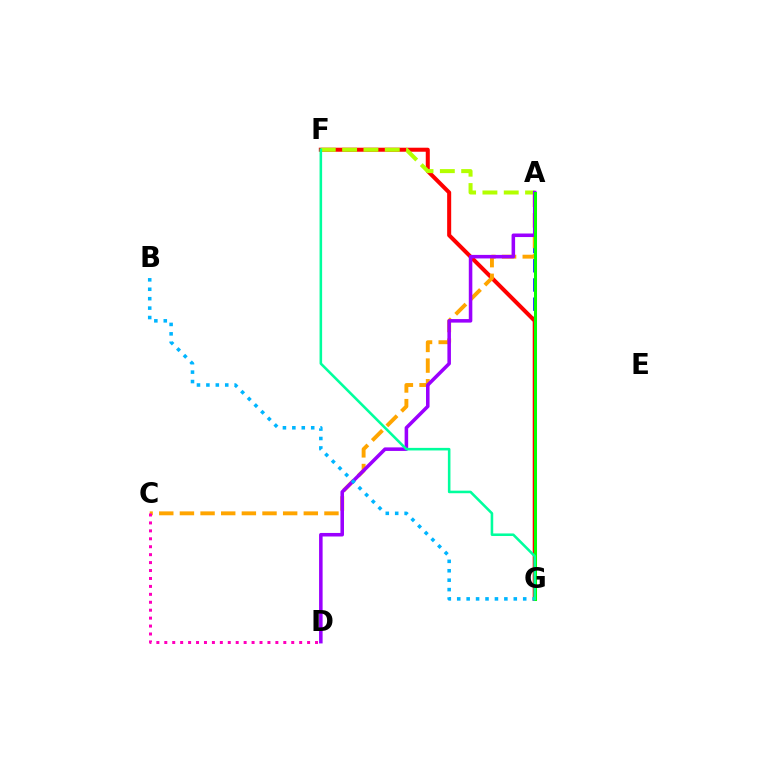{('A', 'G'): [{'color': '#0010ff', 'line_style': 'dashed', 'thickness': 2.61}, {'color': '#08ff00', 'line_style': 'solid', 'thickness': 2.19}], ('F', 'G'): [{'color': '#ff0000', 'line_style': 'solid', 'thickness': 2.9}, {'color': '#00ff9d', 'line_style': 'solid', 'thickness': 1.85}], ('A', 'C'): [{'color': '#ffa500', 'line_style': 'dashed', 'thickness': 2.8}], ('C', 'D'): [{'color': '#ff00bd', 'line_style': 'dotted', 'thickness': 2.16}], ('A', 'F'): [{'color': '#b3ff00', 'line_style': 'dashed', 'thickness': 2.9}], ('A', 'D'): [{'color': '#9b00ff', 'line_style': 'solid', 'thickness': 2.55}], ('B', 'G'): [{'color': '#00b5ff', 'line_style': 'dotted', 'thickness': 2.56}]}